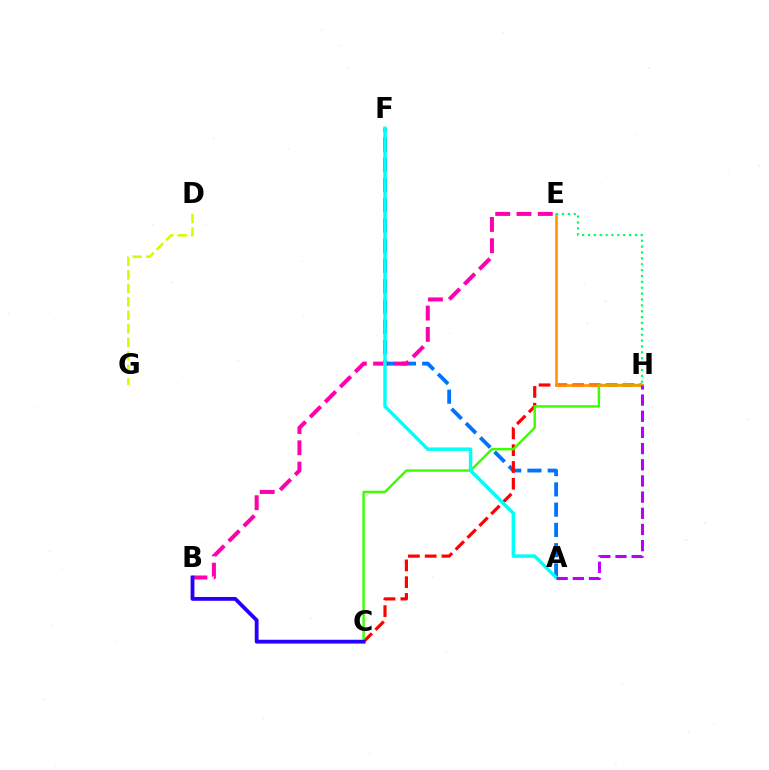{('A', 'F'): [{'color': '#0074ff', 'line_style': 'dashed', 'thickness': 2.75}, {'color': '#00fff6', 'line_style': 'solid', 'thickness': 2.49}], ('C', 'H'): [{'color': '#ff0000', 'line_style': 'dashed', 'thickness': 2.28}, {'color': '#3dff00', 'line_style': 'solid', 'thickness': 1.76}], ('B', 'E'): [{'color': '#ff00ac', 'line_style': 'dashed', 'thickness': 2.89}], ('B', 'C'): [{'color': '#2500ff', 'line_style': 'solid', 'thickness': 2.74}], ('D', 'G'): [{'color': '#d1ff00', 'line_style': 'dashed', 'thickness': 1.83}], ('E', 'H'): [{'color': '#ff9400', 'line_style': 'solid', 'thickness': 1.88}, {'color': '#00ff5c', 'line_style': 'dotted', 'thickness': 1.6}], ('A', 'H'): [{'color': '#b900ff', 'line_style': 'dashed', 'thickness': 2.2}]}